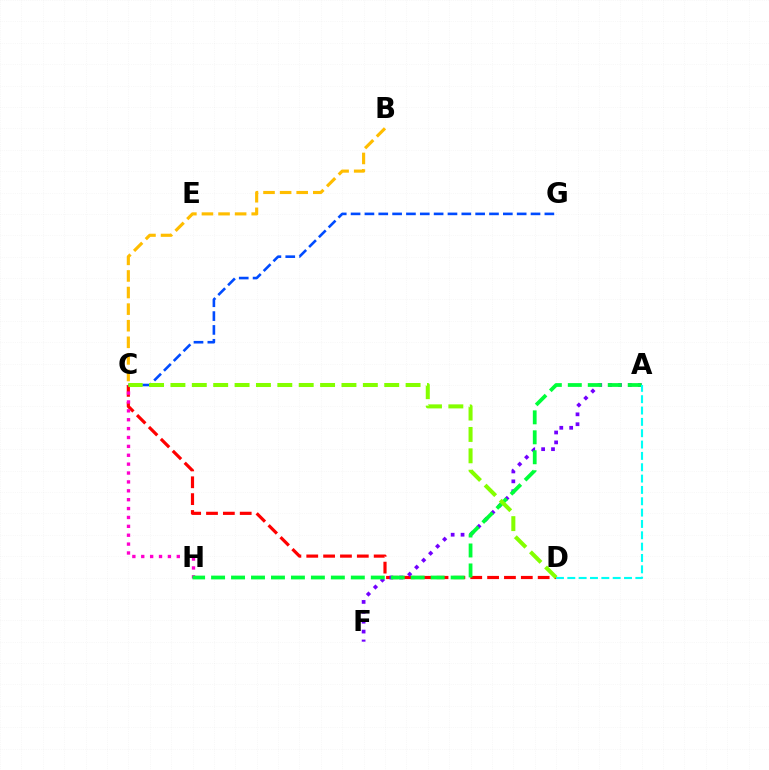{('B', 'C'): [{'color': '#ffbd00', 'line_style': 'dashed', 'thickness': 2.25}], ('C', 'D'): [{'color': '#ff0000', 'line_style': 'dashed', 'thickness': 2.29}, {'color': '#84ff00', 'line_style': 'dashed', 'thickness': 2.9}], ('C', 'H'): [{'color': '#ff00cf', 'line_style': 'dotted', 'thickness': 2.41}], ('A', 'F'): [{'color': '#7200ff', 'line_style': 'dotted', 'thickness': 2.69}], ('A', 'H'): [{'color': '#00ff39', 'line_style': 'dashed', 'thickness': 2.71}], ('C', 'G'): [{'color': '#004bff', 'line_style': 'dashed', 'thickness': 1.88}], ('A', 'D'): [{'color': '#00fff6', 'line_style': 'dashed', 'thickness': 1.54}]}